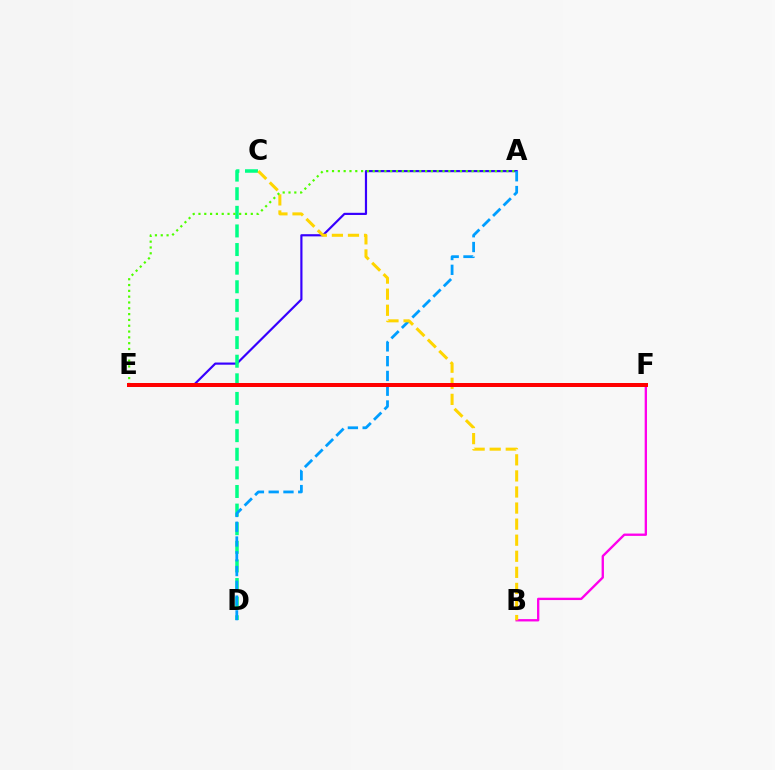{('A', 'E'): [{'color': '#3700ff', 'line_style': 'solid', 'thickness': 1.57}, {'color': '#4fff00', 'line_style': 'dotted', 'thickness': 1.58}], ('B', 'F'): [{'color': '#ff00ed', 'line_style': 'solid', 'thickness': 1.69}], ('C', 'D'): [{'color': '#00ff86', 'line_style': 'dashed', 'thickness': 2.53}], ('A', 'D'): [{'color': '#009eff', 'line_style': 'dashed', 'thickness': 2.01}], ('B', 'C'): [{'color': '#ffd500', 'line_style': 'dashed', 'thickness': 2.18}], ('E', 'F'): [{'color': '#ff0000', 'line_style': 'solid', 'thickness': 2.88}]}